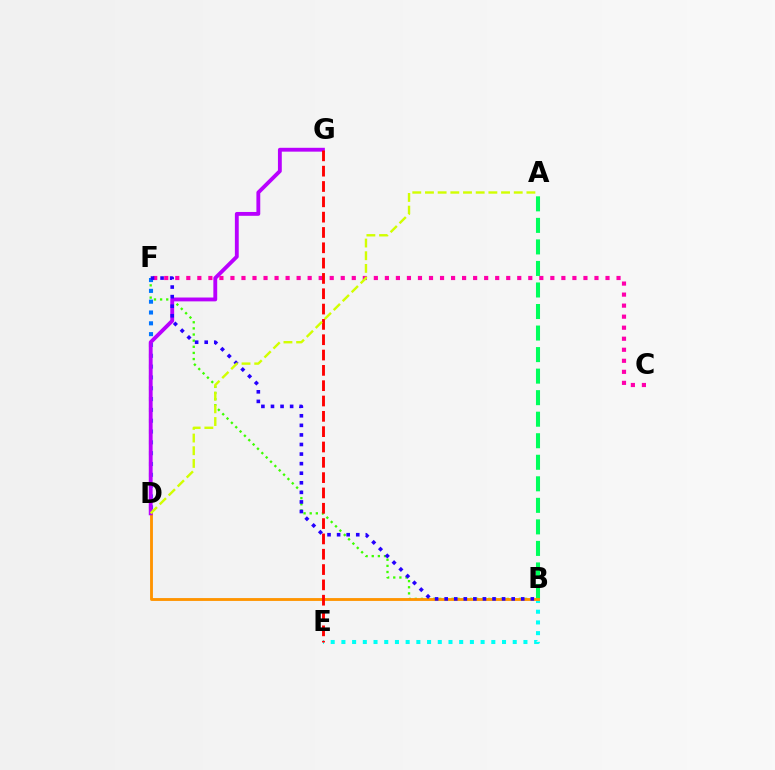{('A', 'B'): [{'color': '#00ff5c', 'line_style': 'dashed', 'thickness': 2.93}], ('B', 'F'): [{'color': '#3dff00', 'line_style': 'dotted', 'thickness': 1.67}, {'color': '#2500ff', 'line_style': 'dotted', 'thickness': 2.6}], ('B', 'E'): [{'color': '#00fff6', 'line_style': 'dotted', 'thickness': 2.91}], ('D', 'F'): [{'color': '#0074ff', 'line_style': 'dotted', 'thickness': 2.94}], ('B', 'D'): [{'color': '#ff9400', 'line_style': 'solid', 'thickness': 2.05}], ('C', 'F'): [{'color': '#ff00ac', 'line_style': 'dotted', 'thickness': 3.0}], ('D', 'G'): [{'color': '#b900ff', 'line_style': 'solid', 'thickness': 2.77}], ('E', 'G'): [{'color': '#ff0000', 'line_style': 'dashed', 'thickness': 2.08}], ('A', 'D'): [{'color': '#d1ff00', 'line_style': 'dashed', 'thickness': 1.72}]}